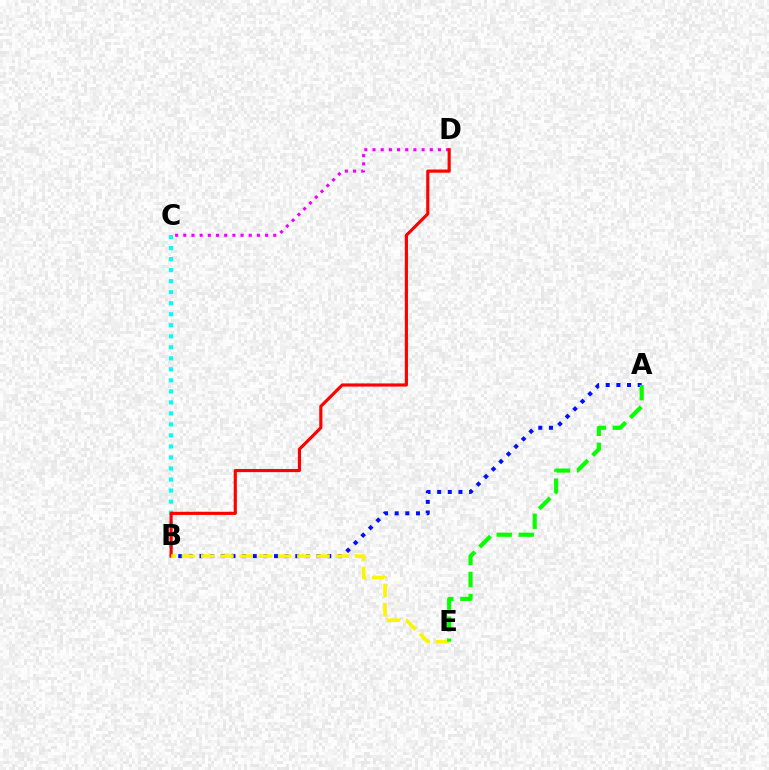{('A', 'B'): [{'color': '#0010ff', 'line_style': 'dotted', 'thickness': 2.89}], ('C', 'D'): [{'color': '#ee00ff', 'line_style': 'dotted', 'thickness': 2.22}], ('B', 'C'): [{'color': '#00fff6', 'line_style': 'dotted', 'thickness': 2.99}], ('B', 'D'): [{'color': '#ff0000', 'line_style': 'solid', 'thickness': 2.27}], ('B', 'E'): [{'color': '#fcf500', 'line_style': 'dashed', 'thickness': 2.61}], ('A', 'E'): [{'color': '#08ff00', 'line_style': 'dashed', 'thickness': 2.99}]}